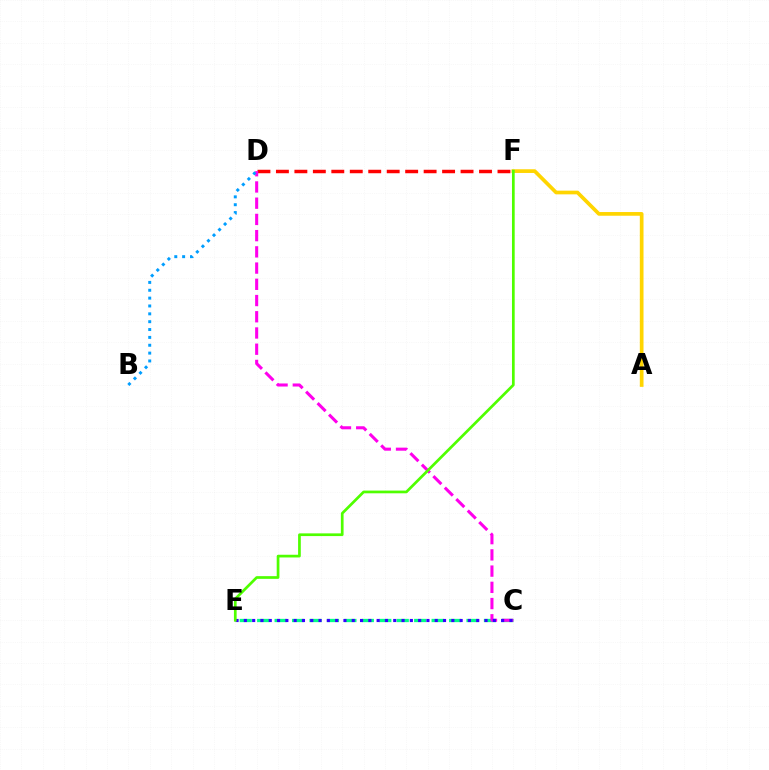{('D', 'F'): [{'color': '#ff0000', 'line_style': 'dashed', 'thickness': 2.51}], ('C', 'E'): [{'color': '#00ff86', 'line_style': 'dashed', 'thickness': 2.37}, {'color': '#3700ff', 'line_style': 'dotted', 'thickness': 2.25}], ('C', 'D'): [{'color': '#ff00ed', 'line_style': 'dashed', 'thickness': 2.2}], ('A', 'F'): [{'color': '#ffd500', 'line_style': 'solid', 'thickness': 2.66}], ('B', 'D'): [{'color': '#009eff', 'line_style': 'dotted', 'thickness': 2.13}], ('E', 'F'): [{'color': '#4fff00', 'line_style': 'solid', 'thickness': 1.95}]}